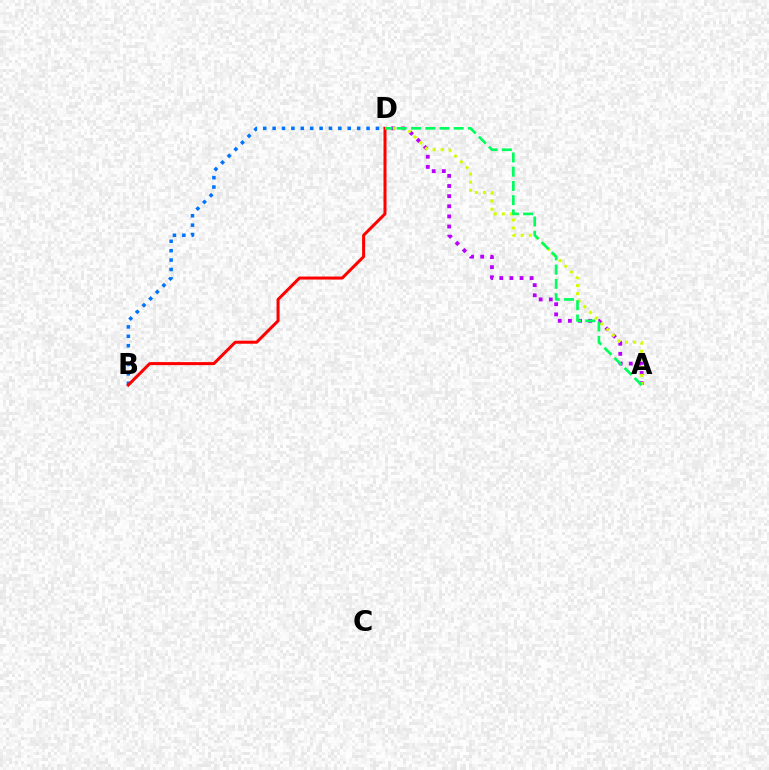{('A', 'D'): [{'color': '#b900ff', 'line_style': 'dotted', 'thickness': 2.75}, {'color': '#d1ff00', 'line_style': 'dotted', 'thickness': 2.19}, {'color': '#00ff5c', 'line_style': 'dashed', 'thickness': 1.93}], ('B', 'D'): [{'color': '#0074ff', 'line_style': 'dotted', 'thickness': 2.55}, {'color': '#ff0000', 'line_style': 'solid', 'thickness': 2.17}]}